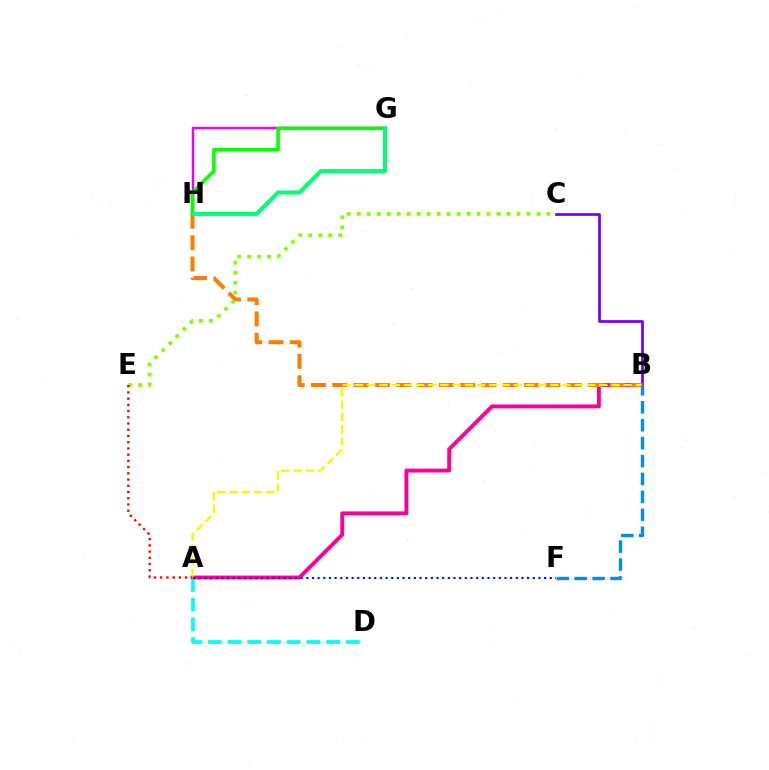{('B', 'C'): [{'color': '#7200ff', 'line_style': 'solid', 'thickness': 1.97}], ('A', 'B'): [{'color': '#ff0094', 'line_style': 'solid', 'thickness': 2.8}, {'color': '#fcf500', 'line_style': 'dashed', 'thickness': 1.66}], ('A', 'D'): [{'color': '#00fff6', 'line_style': 'dashed', 'thickness': 2.68}], ('B', 'H'): [{'color': '#ff7c00', 'line_style': 'dashed', 'thickness': 2.9}], ('G', 'H'): [{'color': '#ee00ff', 'line_style': 'solid', 'thickness': 1.77}, {'color': '#08ff00', 'line_style': 'solid', 'thickness': 2.57}, {'color': '#00ff74', 'line_style': 'solid', 'thickness': 2.93}], ('C', 'E'): [{'color': '#84ff00', 'line_style': 'dotted', 'thickness': 2.71}], ('A', 'F'): [{'color': '#0010ff', 'line_style': 'dotted', 'thickness': 1.54}], ('B', 'F'): [{'color': '#008cff', 'line_style': 'dashed', 'thickness': 2.44}], ('A', 'E'): [{'color': '#ff0000', 'line_style': 'dotted', 'thickness': 1.69}]}